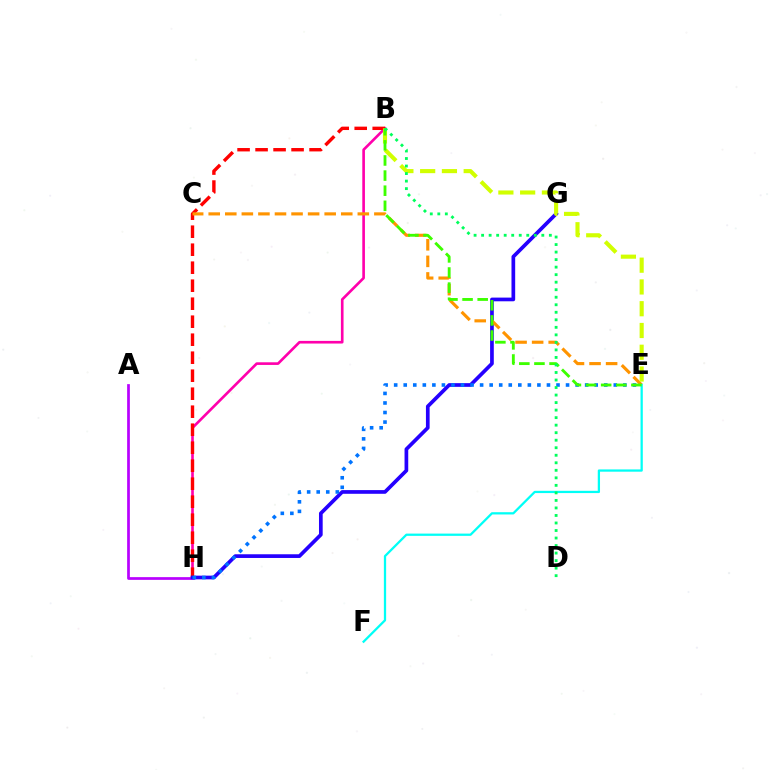{('B', 'H'): [{'color': '#ff00ac', 'line_style': 'solid', 'thickness': 1.9}, {'color': '#ff0000', 'line_style': 'dashed', 'thickness': 2.45}], ('A', 'H'): [{'color': '#b900ff', 'line_style': 'solid', 'thickness': 1.96}], ('G', 'H'): [{'color': '#2500ff', 'line_style': 'solid', 'thickness': 2.66}], ('E', 'H'): [{'color': '#0074ff', 'line_style': 'dotted', 'thickness': 2.59}], ('C', 'E'): [{'color': '#ff9400', 'line_style': 'dashed', 'thickness': 2.25}], ('B', 'E'): [{'color': '#d1ff00', 'line_style': 'dashed', 'thickness': 2.96}, {'color': '#3dff00', 'line_style': 'dashed', 'thickness': 2.05}], ('E', 'F'): [{'color': '#00fff6', 'line_style': 'solid', 'thickness': 1.63}], ('B', 'D'): [{'color': '#00ff5c', 'line_style': 'dotted', 'thickness': 2.04}]}